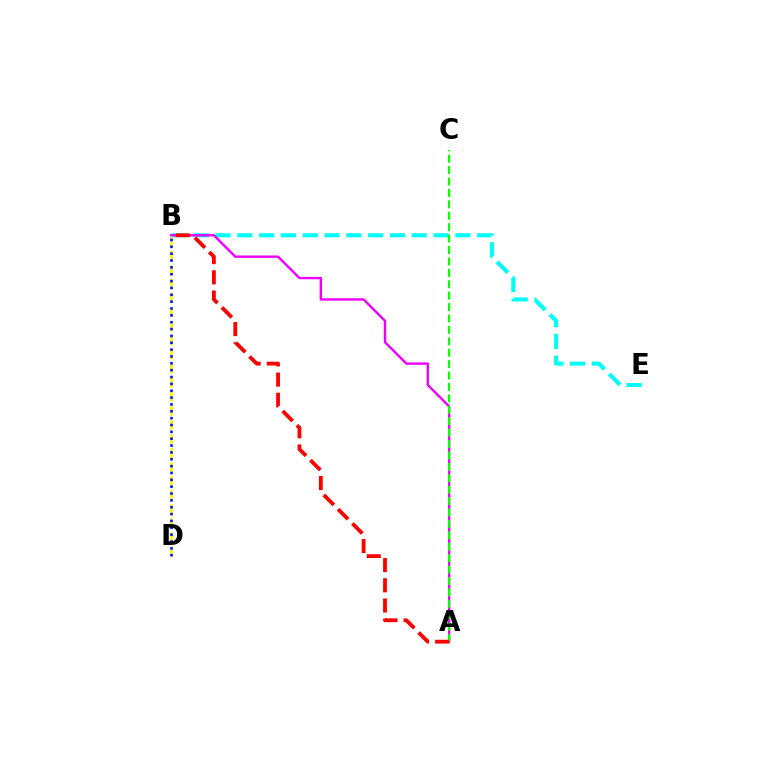{('B', 'D'): [{'color': '#fcf500', 'line_style': 'dashed', 'thickness': 1.91}, {'color': '#0010ff', 'line_style': 'dotted', 'thickness': 1.86}], ('B', 'E'): [{'color': '#00fff6', 'line_style': 'dashed', 'thickness': 2.96}], ('A', 'B'): [{'color': '#ee00ff', 'line_style': 'solid', 'thickness': 1.72}, {'color': '#ff0000', 'line_style': 'dashed', 'thickness': 2.74}], ('A', 'C'): [{'color': '#08ff00', 'line_style': 'dashed', 'thickness': 1.55}]}